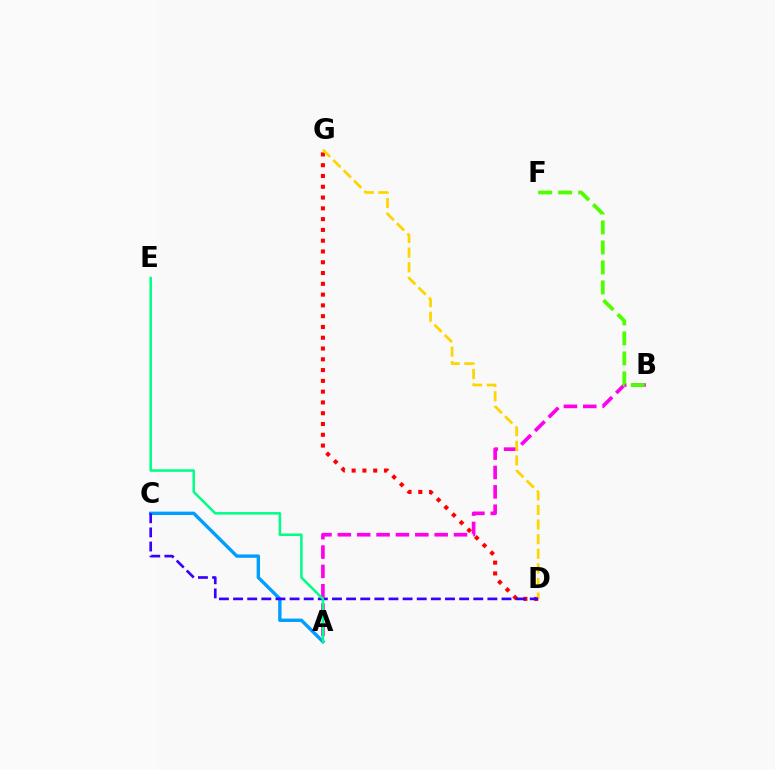{('A', 'B'): [{'color': '#ff00ed', 'line_style': 'dashed', 'thickness': 2.63}], ('A', 'C'): [{'color': '#009eff', 'line_style': 'solid', 'thickness': 2.43}], ('B', 'F'): [{'color': '#4fff00', 'line_style': 'dashed', 'thickness': 2.72}], ('D', 'G'): [{'color': '#ff0000', 'line_style': 'dotted', 'thickness': 2.93}, {'color': '#ffd500', 'line_style': 'dashed', 'thickness': 1.99}], ('C', 'D'): [{'color': '#3700ff', 'line_style': 'dashed', 'thickness': 1.92}], ('A', 'E'): [{'color': '#00ff86', 'line_style': 'solid', 'thickness': 1.82}]}